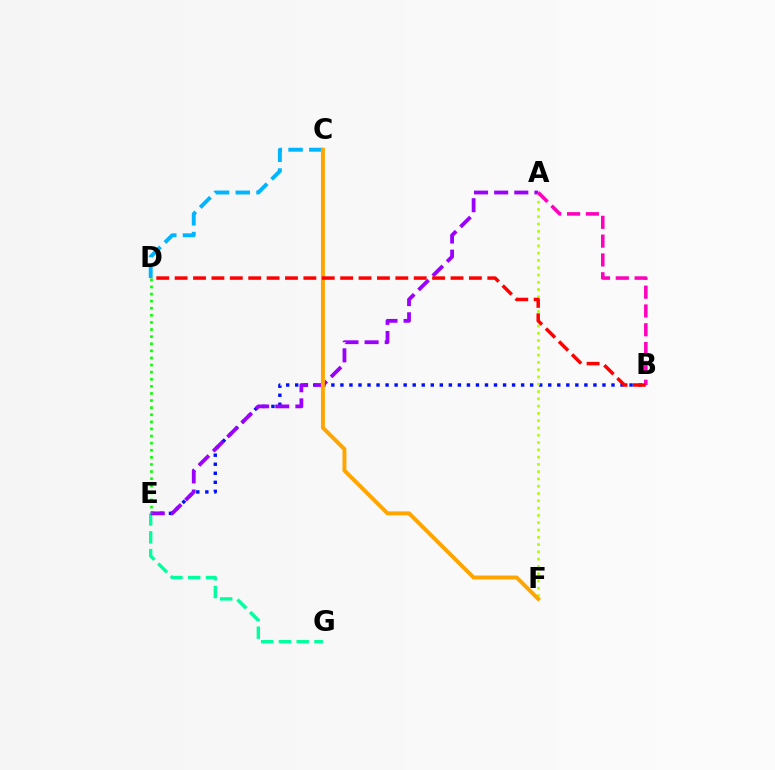{('B', 'E'): [{'color': '#0010ff', 'line_style': 'dotted', 'thickness': 2.46}], ('E', 'G'): [{'color': '#00ff9d', 'line_style': 'dashed', 'thickness': 2.42}], ('A', 'E'): [{'color': '#9b00ff', 'line_style': 'dashed', 'thickness': 2.74}], ('A', 'F'): [{'color': '#b3ff00', 'line_style': 'dotted', 'thickness': 1.98}], ('C', 'D'): [{'color': '#00b5ff', 'line_style': 'dashed', 'thickness': 2.82}], ('C', 'F'): [{'color': '#ffa500', 'line_style': 'solid', 'thickness': 2.84}], ('A', 'B'): [{'color': '#ff00bd', 'line_style': 'dashed', 'thickness': 2.56}], ('D', 'E'): [{'color': '#08ff00', 'line_style': 'dotted', 'thickness': 1.93}], ('B', 'D'): [{'color': '#ff0000', 'line_style': 'dashed', 'thickness': 2.5}]}